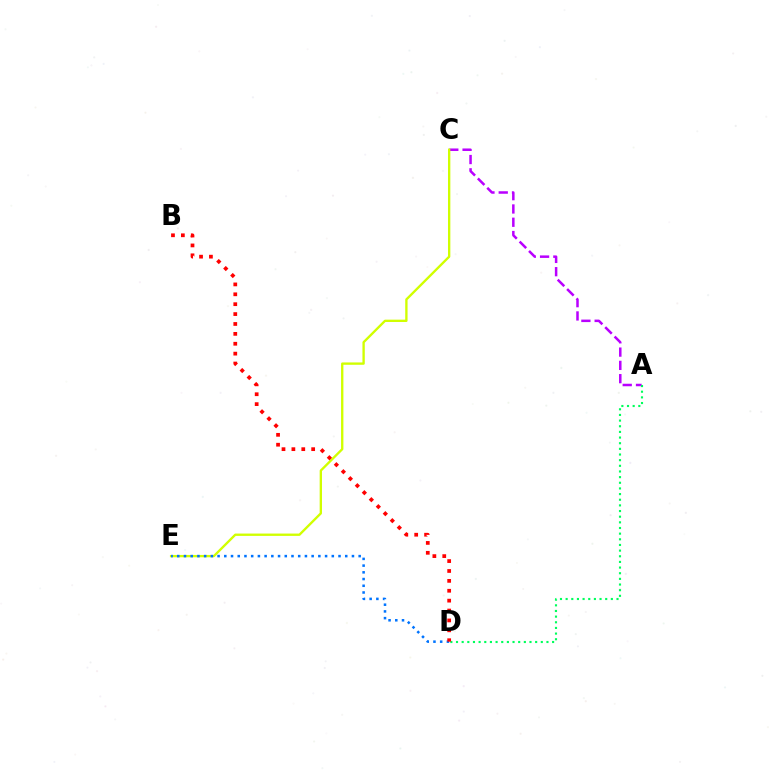{('A', 'C'): [{'color': '#b900ff', 'line_style': 'dashed', 'thickness': 1.8}], ('C', 'E'): [{'color': '#d1ff00', 'line_style': 'solid', 'thickness': 1.69}], ('D', 'E'): [{'color': '#0074ff', 'line_style': 'dotted', 'thickness': 1.83}], ('A', 'D'): [{'color': '#00ff5c', 'line_style': 'dotted', 'thickness': 1.54}], ('B', 'D'): [{'color': '#ff0000', 'line_style': 'dotted', 'thickness': 2.69}]}